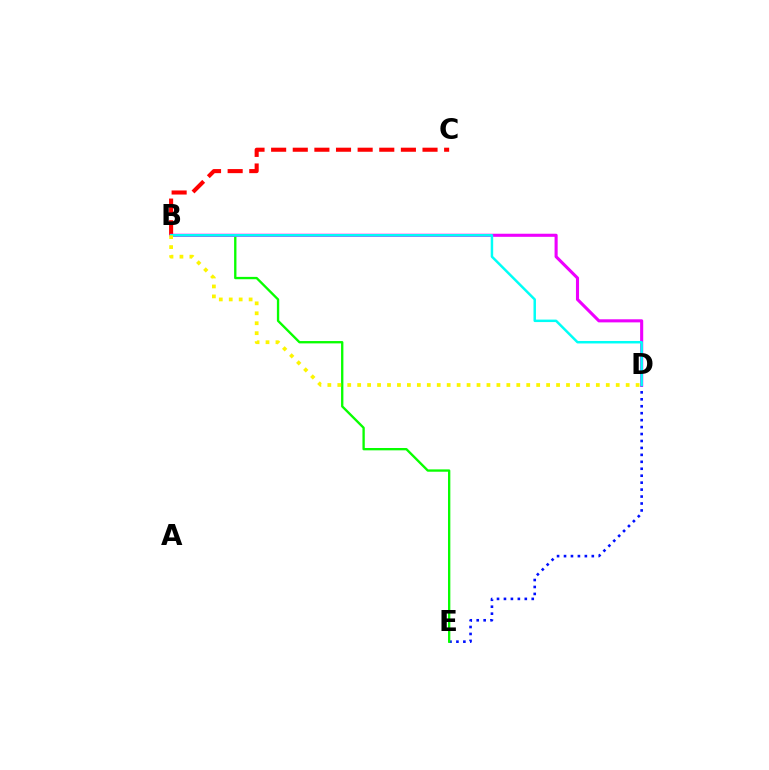{('D', 'E'): [{'color': '#0010ff', 'line_style': 'dotted', 'thickness': 1.89}], ('B', 'E'): [{'color': '#08ff00', 'line_style': 'solid', 'thickness': 1.68}], ('B', 'C'): [{'color': '#ff0000', 'line_style': 'dashed', 'thickness': 2.94}], ('B', 'D'): [{'color': '#ee00ff', 'line_style': 'solid', 'thickness': 2.23}, {'color': '#00fff6', 'line_style': 'solid', 'thickness': 1.78}, {'color': '#fcf500', 'line_style': 'dotted', 'thickness': 2.7}]}